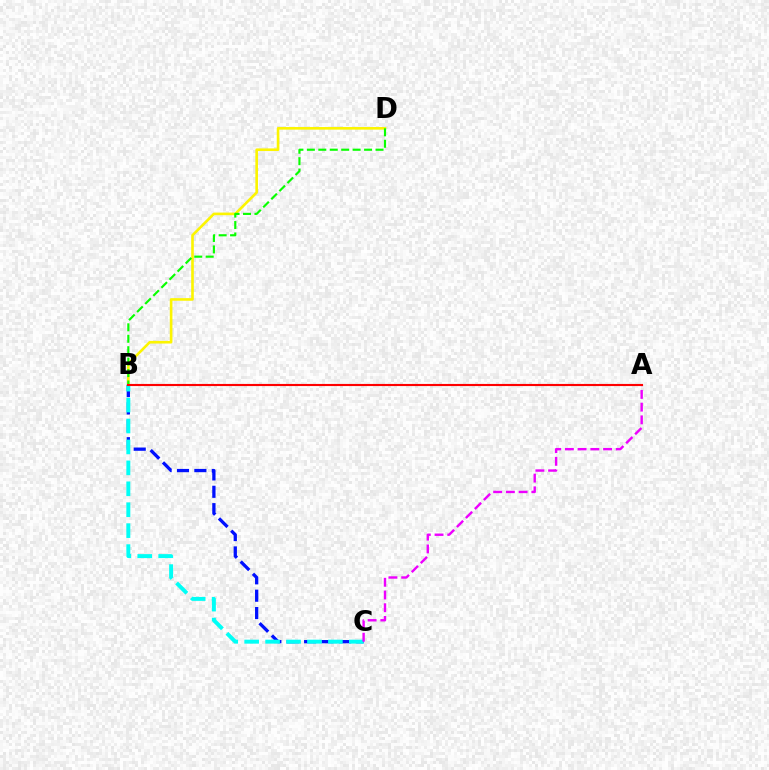{('B', 'C'): [{'color': '#0010ff', 'line_style': 'dashed', 'thickness': 2.36}, {'color': '#00fff6', 'line_style': 'dashed', 'thickness': 2.84}], ('B', 'D'): [{'color': '#fcf500', 'line_style': 'solid', 'thickness': 1.89}, {'color': '#08ff00', 'line_style': 'dashed', 'thickness': 1.55}], ('A', 'C'): [{'color': '#ee00ff', 'line_style': 'dashed', 'thickness': 1.73}], ('A', 'B'): [{'color': '#ff0000', 'line_style': 'solid', 'thickness': 1.53}]}